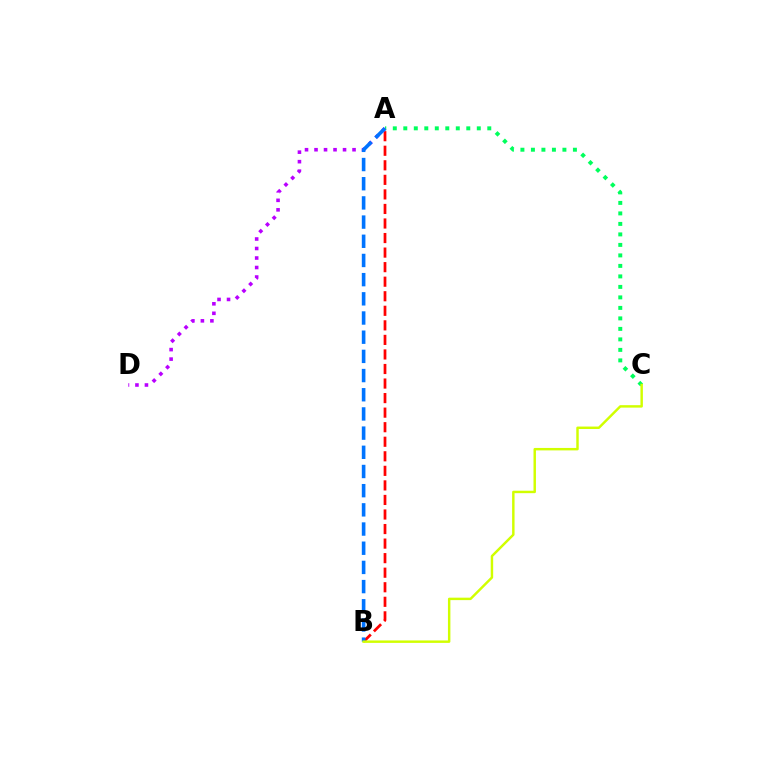{('A', 'B'): [{'color': '#ff0000', 'line_style': 'dashed', 'thickness': 1.98}, {'color': '#0074ff', 'line_style': 'dashed', 'thickness': 2.61}], ('A', 'C'): [{'color': '#00ff5c', 'line_style': 'dotted', 'thickness': 2.85}], ('A', 'D'): [{'color': '#b900ff', 'line_style': 'dotted', 'thickness': 2.58}], ('B', 'C'): [{'color': '#d1ff00', 'line_style': 'solid', 'thickness': 1.76}]}